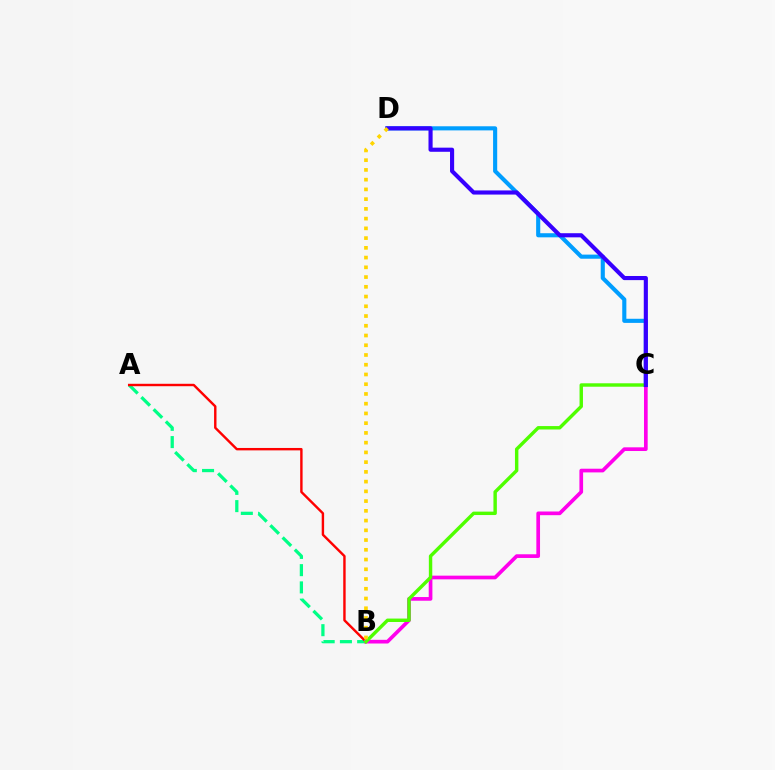{('A', 'B'): [{'color': '#00ff86', 'line_style': 'dashed', 'thickness': 2.34}, {'color': '#ff0000', 'line_style': 'solid', 'thickness': 1.74}], ('C', 'D'): [{'color': '#009eff', 'line_style': 'solid', 'thickness': 2.96}, {'color': '#3700ff', 'line_style': 'solid', 'thickness': 2.97}], ('B', 'C'): [{'color': '#ff00ed', 'line_style': 'solid', 'thickness': 2.65}, {'color': '#4fff00', 'line_style': 'solid', 'thickness': 2.46}], ('B', 'D'): [{'color': '#ffd500', 'line_style': 'dotted', 'thickness': 2.65}]}